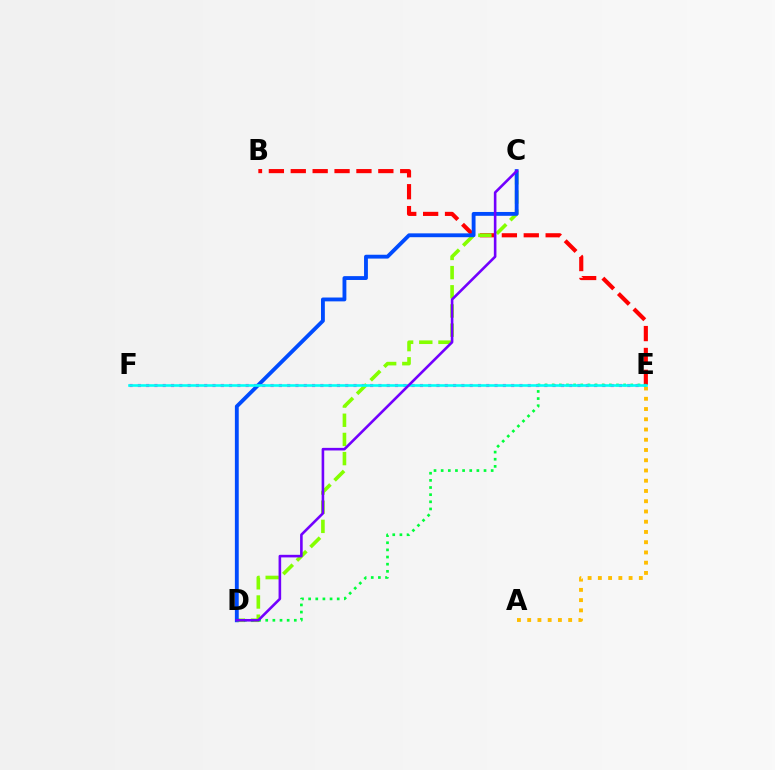{('E', 'F'): [{'color': '#ff00cf', 'line_style': 'dotted', 'thickness': 2.25}, {'color': '#00fff6', 'line_style': 'solid', 'thickness': 1.88}], ('B', 'E'): [{'color': '#ff0000', 'line_style': 'dashed', 'thickness': 2.97}], ('C', 'D'): [{'color': '#84ff00', 'line_style': 'dashed', 'thickness': 2.61}, {'color': '#004bff', 'line_style': 'solid', 'thickness': 2.77}, {'color': '#7200ff', 'line_style': 'solid', 'thickness': 1.87}], ('D', 'E'): [{'color': '#00ff39', 'line_style': 'dotted', 'thickness': 1.94}], ('A', 'E'): [{'color': '#ffbd00', 'line_style': 'dotted', 'thickness': 2.78}]}